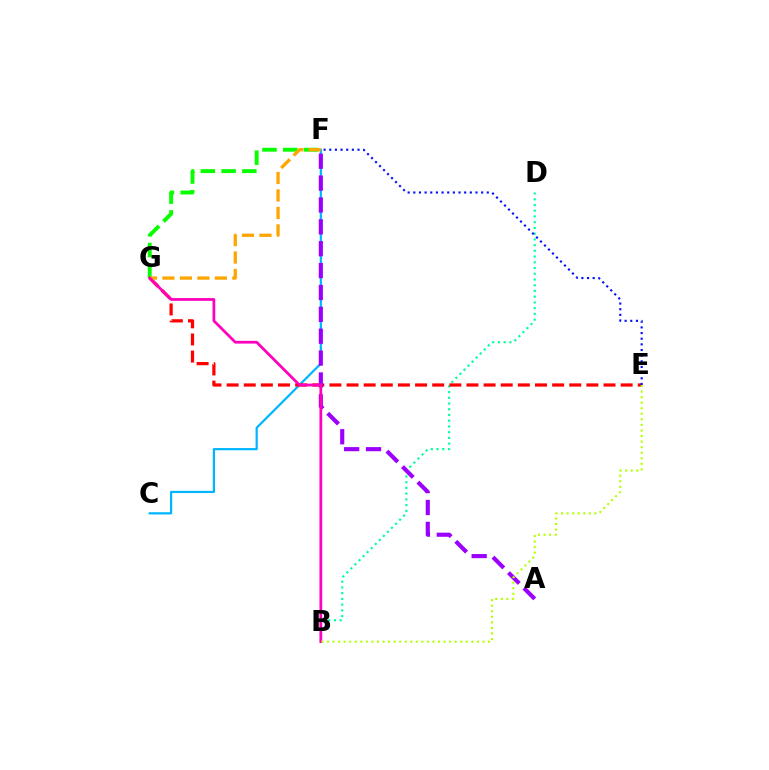{('C', 'F'): [{'color': '#00b5ff', 'line_style': 'solid', 'thickness': 1.59}], ('B', 'D'): [{'color': '#00ff9d', 'line_style': 'dotted', 'thickness': 1.56}], ('F', 'G'): [{'color': '#08ff00', 'line_style': 'dashed', 'thickness': 2.82}, {'color': '#ffa500', 'line_style': 'dashed', 'thickness': 2.37}], ('E', 'G'): [{'color': '#ff0000', 'line_style': 'dashed', 'thickness': 2.33}], ('A', 'F'): [{'color': '#9b00ff', 'line_style': 'dashed', 'thickness': 2.97}], ('B', 'G'): [{'color': '#ff00bd', 'line_style': 'solid', 'thickness': 1.99}], ('E', 'F'): [{'color': '#0010ff', 'line_style': 'dotted', 'thickness': 1.54}], ('B', 'E'): [{'color': '#b3ff00', 'line_style': 'dotted', 'thickness': 1.51}]}